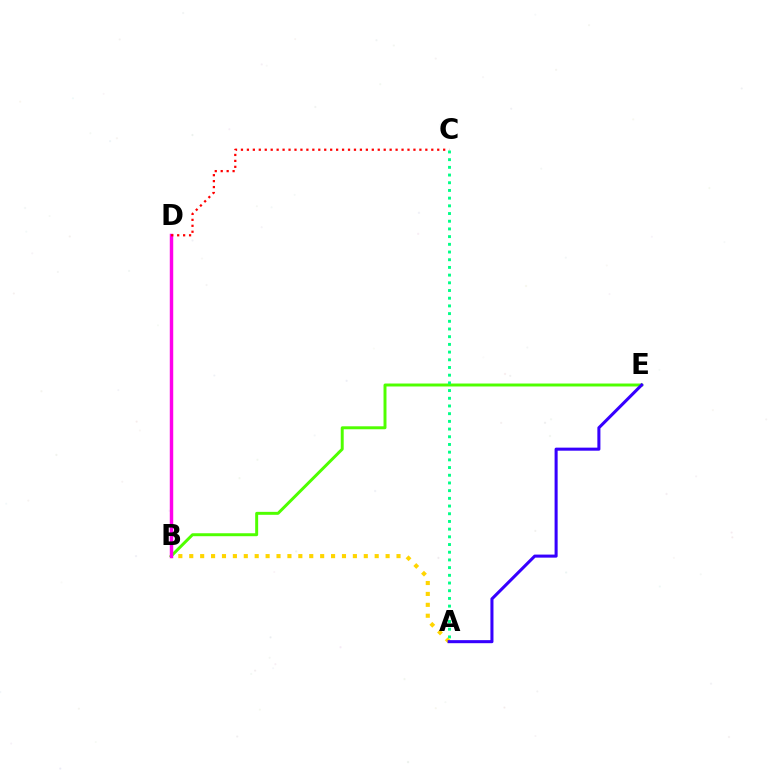{('B', 'D'): [{'color': '#009eff', 'line_style': 'solid', 'thickness': 2.09}, {'color': '#ff00ed', 'line_style': 'solid', 'thickness': 2.48}], ('A', 'B'): [{'color': '#ffd500', 'line_style': 'dotted', 'thickness': 2.96}], ('B', 'E'): [{'color': '#4fff00', 'line_style': 'solid', 'thickness': 2.13}], ('C', 'D'): [{'color': '#ff0000', 'line_style': 'dotted', 'thickness': 1.62}], ('A', 'C'): [{'color': '#00ff86', 'line_style': 'dotted', 'thickness': 2.09}], ('A', 'E'): [{'color': '#3700ff', 'line_style': 'solid', 'thickness': 2.2}]}